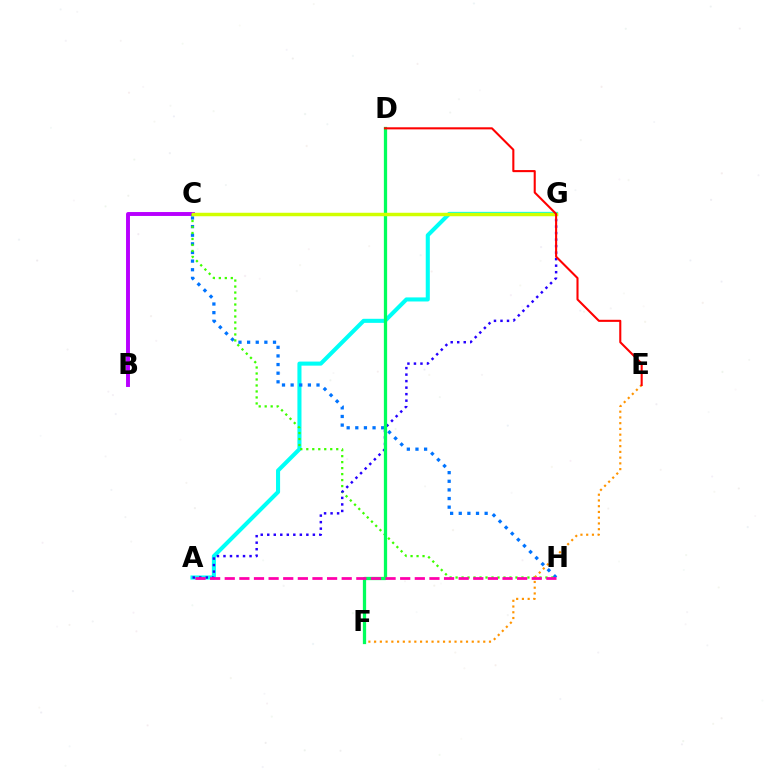{('A', 'G'): [{'color': '#00fff6', 'line_style': 'solid', 'thickness': 2.93}, {'color': '#2500ff', 'line_style': 'dotted', 'thickness': 1.77}], ('B', 'C'): [{'color': '#b900ff', 'line_style': 'solid', 'thickness': 2.82}], ('C', 'H'): [{'color': '#0074ff', 'line_style': 'dotted', 'thickness': 2.34}, {'color': '#3dff00', 'line_style': 'dotted', 'thickness': 1.63}], ('E', 'F'): [{'color': '#ff9400', 'line_style': 'dotted', 'thickness': 1.56}], ('D', 'F'): [{'color': '#00ff5c', 'line_style': 'solid', 'thickness': 2.35}], ('C', 'G'): [{'color': '#d1ff00', 'line_style': 'solid', 'thickness': 2.49}], ('D', 'E'): [{'color': '#ff0000', 'line_style': 'solid', 'thickness': 1.5}], ('A', 'H'): [{'color': '#ff00ac', 'line_style': 'dashed', 'thickness': 1.99}]}